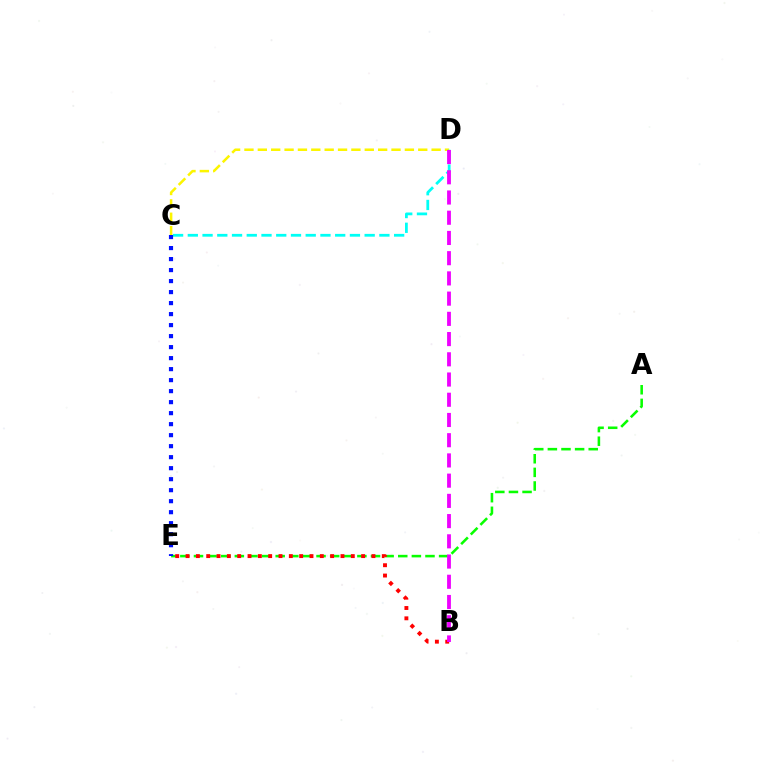{('A', 'E'): [{'color': '#08ff00', 'line_style': 'dashed', 'thickness': 1.85}], ('C', 'D'): [{'color': '#fcf500', 'line_style': 'dashed', 'thickness': 1.82}, {'color': '#00fff6', 'line_style': 'dashed', 'thickness': 2.0}], ('B', 'E'): [{'color': '#ff0000', 'line_style': 'dotted', 'thickness': 2.81}], ('C', 'E'): [{'color': '#0010ff', 'line_style': 'dotted', 'thickness': 2.99}], ('B', 'D'): [{'color': '#ee00ff', 'line_style': 'dashed', 'thickness': 2.75}]}